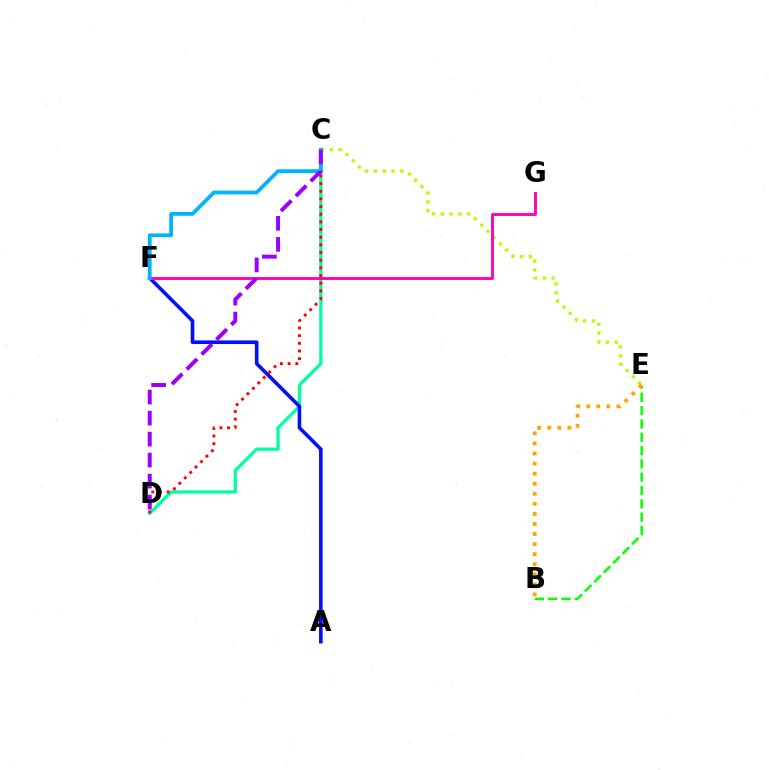{('C', 'D'): [{'color': '#00ff9d', 'line_style': 'solid', 'thickness': 2.34}, {'color': '#ff0000', 'line_style': 'dotted', 'thickness': 2.08}, {'color': '#9b00ff', 'line_style': 'dashed', 'thickness': 2.85}], ('A', 'F'): [{'color': '#0010ff', 'line_style': 'solid', 'thickness': 2.61}], ('B', 'E'): [{'color': '#08ff00', 'line_style': 'dashed', 'thickness': 1.81}, {'color': '#ffa500', 'line_style': 'dotted', 'thickness': 2.73}], ('C', 'E'): [{'color': '#b3ff00', 'line_style': 'dotted', 'thickness': 2.4}], ('F', 'G'): [{'color': '#ff00bd', 'line_style': 'solid', 'thickness': 2.09}], ('C', 'F'): [{'color': '#00b5ff', 'line_style': 'solid', 'thickness': 2.73}]}